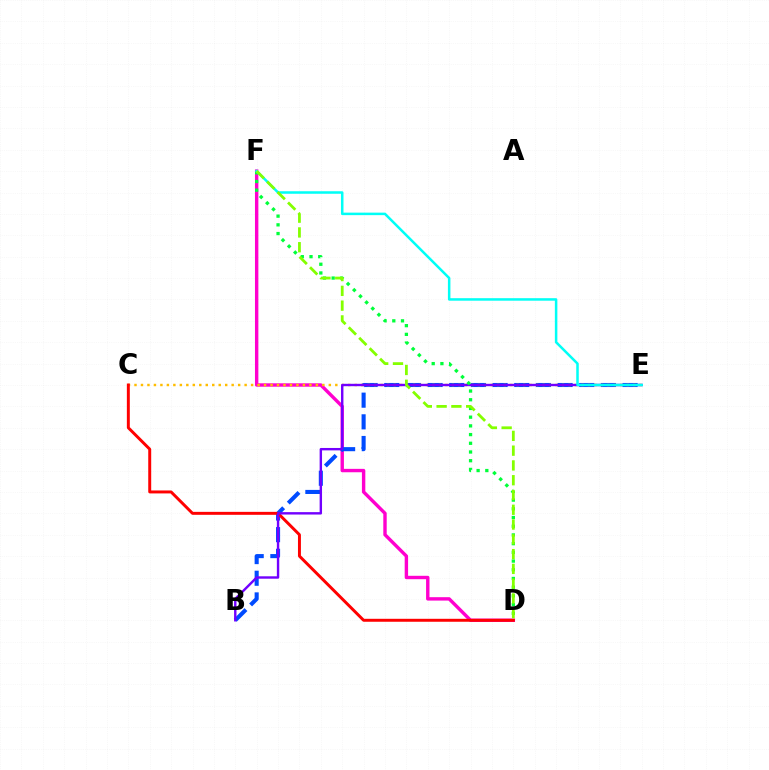{('D', 'F'): [{'color': '#ff00cf', 'line_style': 'solid', 'thickness': 2.45}, {'color': '#00ff39', 'line_style': 'dotted', 'thickness': 2.37}, {'color': '#84ff00', 'line_style': 'dashed', 'thickness': 2.01}], ('B', 'E'): [{'color': '#004bff', 'line_style': 'dashed', 'thickness': 2.94}, {'color': '#7200ff', 'line_style': 'solid', 'thickness': 1.73}], ('C', 'E'): [{'color': '#ffbd00', 'line_style': 'dotted', 'thickness': 1.76}], ('C', 'D'): [{'color': '#ff0000', 'line_style': 'solid', 'thickness': 2.13}], ('E', 'F'): [{'color': '#00fff6', 'line_style': 'solid', 'thickness': 1.81}]}